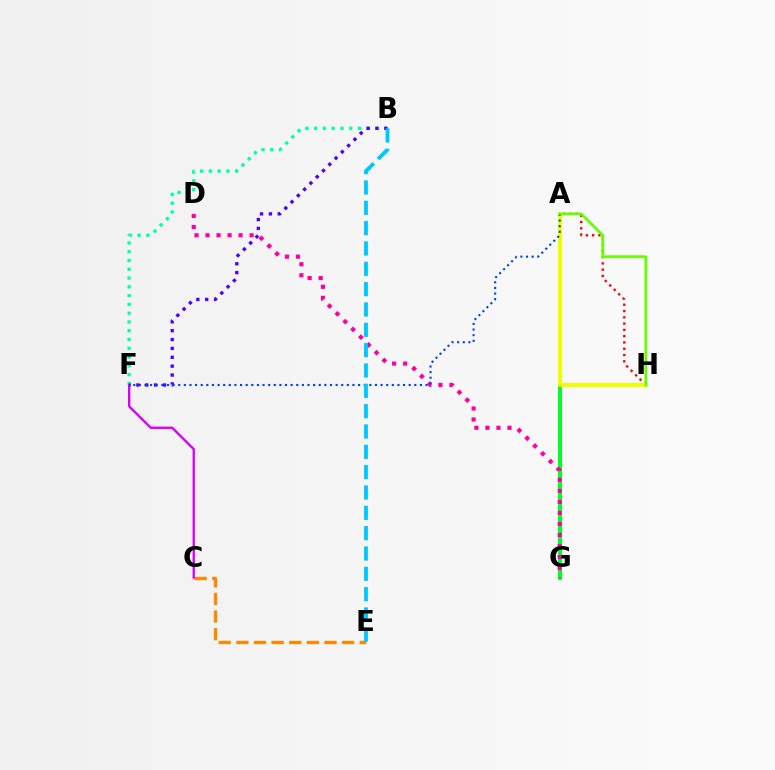{('C', 'E'): [{'color': '#ff8800', 'line_style': 'dashed', 'thickness': 2.39}], ('B', 'F'): [{'color': '#00ffaf', 'line_style': 'dotted', 'thickness': 2.39}, {'color': '#4f00ff', 'line_style': 'dotted', 'thickness': 2.41}], ('A', 'H'): [{'color': '#ff0000', 'line_style': 'dotted', 'thickness': 1.71}, {'color': '#eeff00', 'line_style': 'solid', 'thickness': 2.93}, {'color': '#66ff00', 'line_style': 'solid', 'thickness': 1.97}], ('A', 'G'): [{'color': '#00ff27', 'line_style': 'solid', 'thickness': 2.85}], ('D', 'G'): [{'color': '#ff00a0', 'line_style': 'dotted', 'thickness': 3.0}], ('C', 'F'): [{'color': '#d600ff', 'line_style': 'solid', 'thickness': 1.69}], ('A', 'F'): [{'color': '#003fff', 'line_style': 'dotted', 'thickness': 1.53}], ('B', 'E'): [{'color': '#00c7ff', 'line_style': 'dashed', 'thickness': 2.76}]}